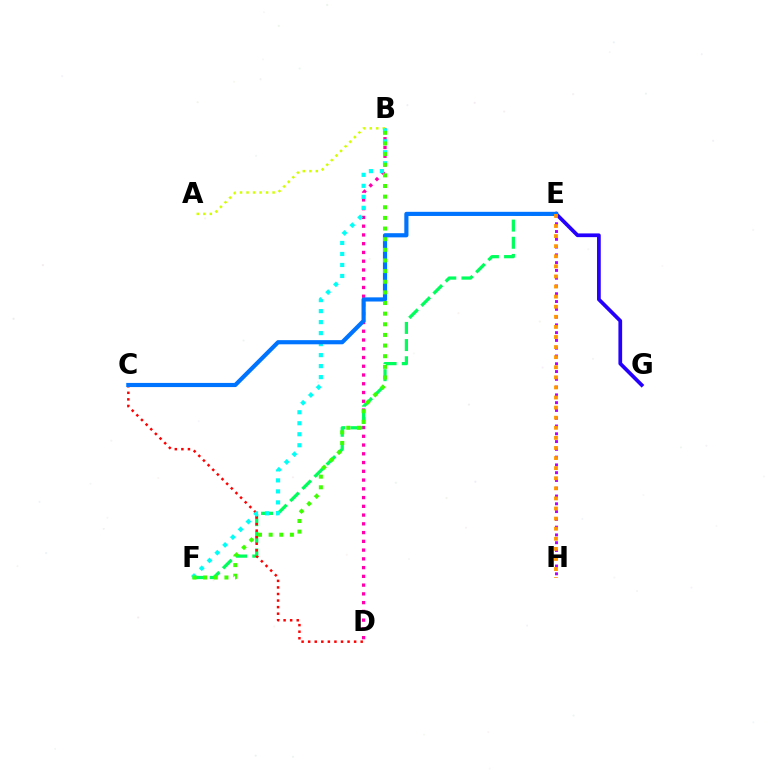{('B', 'D'): [{'color': '#ff00ac', 'line_style': 'dotted', 'thickness': 2.38}], ('E', 'G'): [{'color': '#2500ff', 'line_style': 'solid', 'thickness': 2.68}], ('A', 'B'): [{'color': '#d1ff00', 'line_style': 'dotted', 'thickness': 1.77}], ('E', 'F'): [{'color': '#00ff5c', 'line_style': 'dashed', 'thickness': 2.33}], ('C', 'D'): [{'color': '#ff0000', 'line_style': 'dotted', 'thickness': 1.78}], ('B', 'F'): [{'color': '#00fff6', 'line_style': 'dotted', 'thickness': 2.99}, {'color': '#3dff00', 'line_style': 'dotted', 'thickness': 2.89}], ('C', 'E'): [{'color': '#0074ff', 'line_style': 'solid', 'thickness': 2.99}], ('E', 'H'): [{'color': '#b900ff', 'line_style': 'dotted', 'thickness': 2.11}, {'color': '#ff9400', 'line_style': 'dotted', 'thickness': 2.74}]}